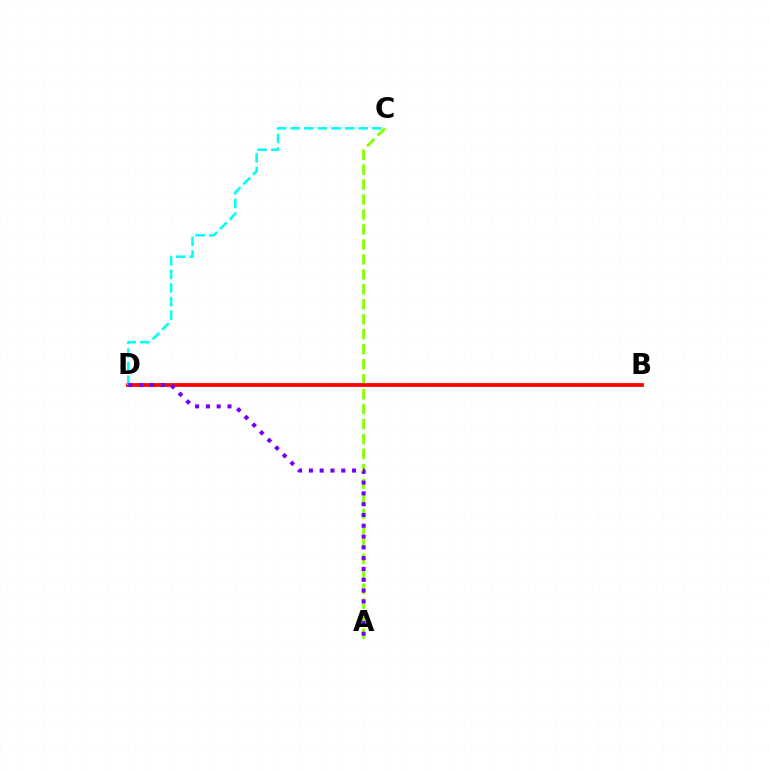{('A', 'C'): [{'color': '#84ff00', 'line_style': 'dashed', 'thickness': 2.03}], ('B', 'D'): [{'color': '#ff0000', 'line_style': 'solid', 'thickness': 2.7}], ('C', 'D'): [{'color': '#00fff6', 'line_style': 'dashed', 'thickness': 1.85}], ('A', 'D'): [{'color': '#7200ff', 'line_style': 'dotted', 'thickness': 2.93}]}